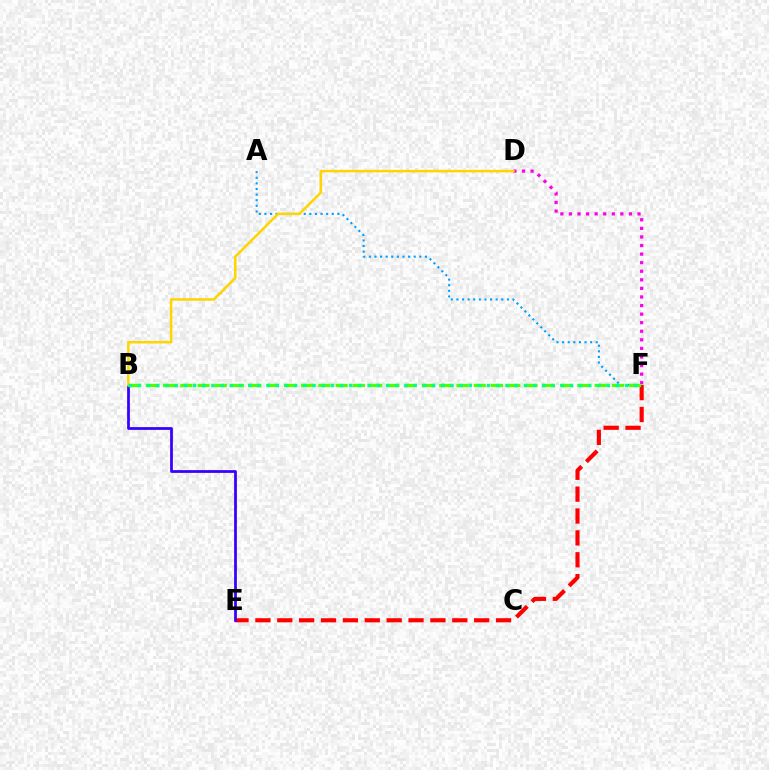{('A', 'F'): [{'color': '#009eff', 'line_style': 'dotted', 'thickness': 1.52}], ('E', 'F'): [{'color': '#ff0000', 'line_style': 'dashed', 'thickness': 2.97}], ('D', 'F'): [{'color': '#ff00ed', 'line_style': 'dotted', 'thickness': 2.33}], ('B', 'E'): [{'color': '#3700ff', 'line_style': 'solid', 'thickness': 1.98}], ('B', 'F'): [{'color': '#4fff00', 'line_style': 'dashed', 'thickness': 2.34}, {'color': '#00ff86', 'line_style': 'dotted', 'thickness': 2.5}], ('B', 'D'): [{'color': '#ffd500', 'line_style': 'solid', 'thickness': 1.81}]}